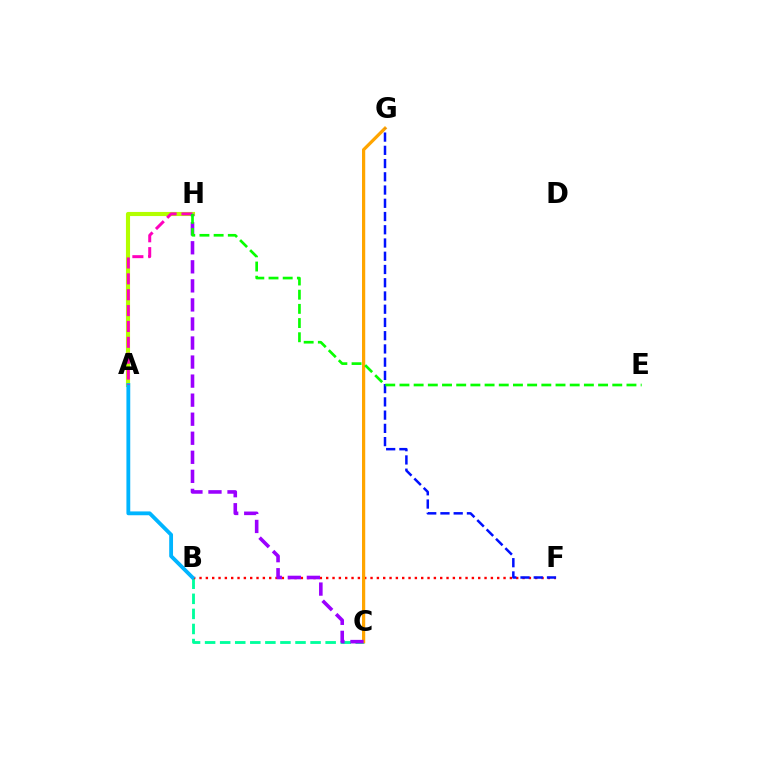{('B', 'C'): [{'color': '#00ff9d', 'line_style': 'dashed', 'thickness': 2.05}], ('B', 'F'): [{'color': '#ff0000', 'line_style': 'dotted', 'thickness': 1.72}], ('A', 'H'): [{'color': '#b3ff00', 'line_style': 'solid', 'thickness': 2.96}, {'color': '#ff00bd', 'line_style': 'dashed', 'thickness': 2.16}], ('A', 'B'): [{'color': '#00b5ff', 'line_style': 'solid', 'thickness': 2.75}], ('C', 'G'): [{'color': '#ffa500', 'line_style': 'solid', 'thickness': 2.32}], ('C', 'H'): [{'color': '#9b00ff', 'line_style': 'dashed', 'thickness': 2.59}], ('F', 'G'): [{'color': '#0010ff', 'line_style': 'dashed', 'thickness': 1.8}], ('E', 'H'): [{'color': '#08ff00', 'line_style': 'dashed', 'thickness': 1.93}]}